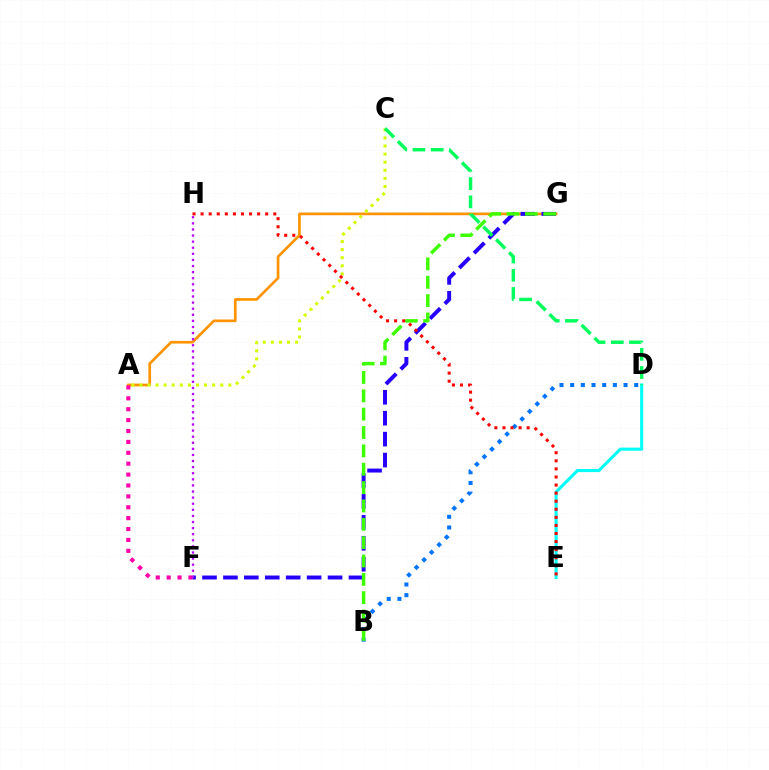{('A', 'G'): [{'color': '#ff9400', 'line_style': 'solid', 'thickness': 1.94}], ('A', 'C'): [{'color': '#d1ff00', 'line_style': 'dotted', 'thickness': 2.2}], ('B', 'D'): [{'color': '#0074ff', 'line_style': 'dotted', 'thickness': 2.9}], ('F', 'G'): [{'color': '#2500ff', 'line_style': 'dashed', 'thickness': 2.84}], ('B', 'G'): [{'color': '#3dff00', 'line_style': 'dashed', 'thickness': 2.49}], ('D', 'E'): [{'color': '#00fff6', 'line_style': 'solid', 'thickness': 2.22}], ('A', 'F'): [{'color': '#ff00ac', 'line_style': 'dotted', 'thickness': 2.96}], ('C', 'D'): [{'color': '#00ff5c', 'line_style': 'dashed', 'thickness': 2.48}], ('E', 'H'): [{'color': '#ff0000', 'line_style': 'dotted', 'thickness': 2.19}], ('F', 'H'): [{'color': '#b900ff', 'line_style': 'dotted', 'thickness': 1.66}]}